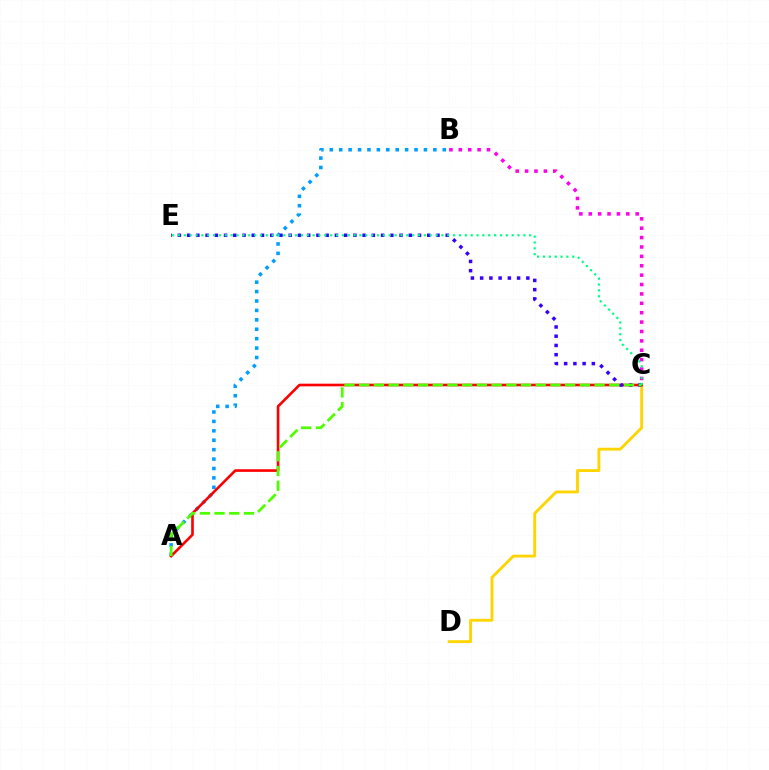{('A', 'B'): [{'color': '#009eff', 'line_style': 'dotted', 'thickness': 2.56}], ('C', 'D'): [{'color': '#ffd500', 'line_style': 'solid', 'thickness': 2.06}], ('A', 'C'): [{'color': '#ff0000', 'line_style': 'solid', 'thickness': 1.9}, {'color': '#4fff00', 'line_style': 'dashed', 'thickness': 2.0}], ('C', 'E'): [{'color': '#3700ff', 'line_style': 'dotted', 'thickness': 2.51}, {'color': '#00ff86', 'line_style': 'dotted', 'thickness': 1.59}], ('B', 'C'): [{'color': '#ff00ed', 'line_style': 'dotted', 'thickness': 2.55}]}